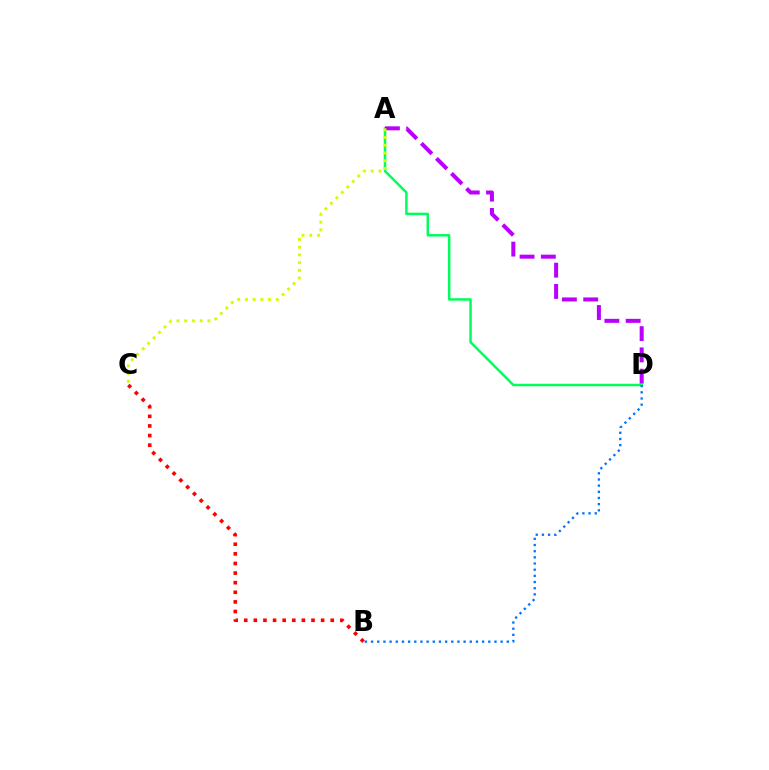{('A', 'D'): [{'color': '#00ff5c', 'line_style': 'solid', 'thickness': 1.8}, {'color': '#b900ff', 'line_style': 'dashed', 'thickness': 2.89}], ('B', 'C'): [{'color': '#ff0000', 'line_style': 'dotted', 'thickness': 2.61}], ('A', 'C'): [{'color': '#d1ff00', 'line_style': 'dotted', 'thickness': 2.1}], ('B', 'D'): [{'color': '#0074ff', 'line_style': 'dotted', 'thickness': 1.68}]}